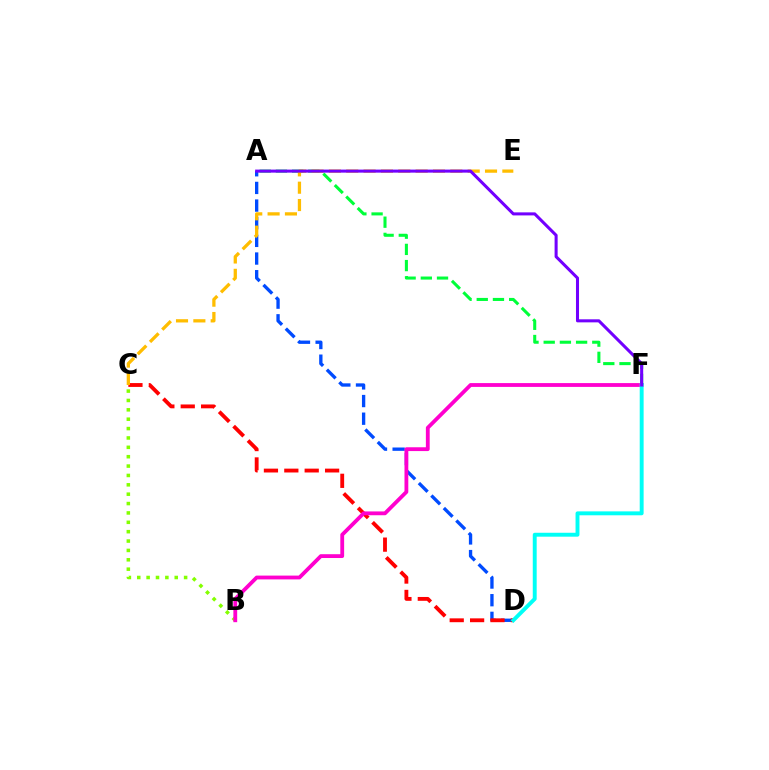{('A', 'D'): [{'color': '#004bff', 'line_style': 'dashed', 'thickness': 2.4}], ('B', 'C'): [{'color': '#84ff00', 'line_style': 'dotted', 'thickness': 2.55}], ('C', 'D'): [{'color': '#ff0000', 'line_style': 'dashed', 'thickness': 2.77}], ('B', 'F'): [{'color': '#ff00cf', 'line_style': 'solid', 'thickness': 2.74}], ('A', 'F'): [{'color': '#00ff39', 'line_style': 'dashed', 'thickness': 2.2}, {'color': '#7200ff', 'line_style': 'solid', 'thickness': 2.19}], ('C', 'E'): [{'color': '#ffbd00', 'line_style': 'dashed', 'thickness': 2.36}], ('D', 'F'): [{'color': '#00fff6', 'line_style': 'solid', 'thickness': 2.82}]}